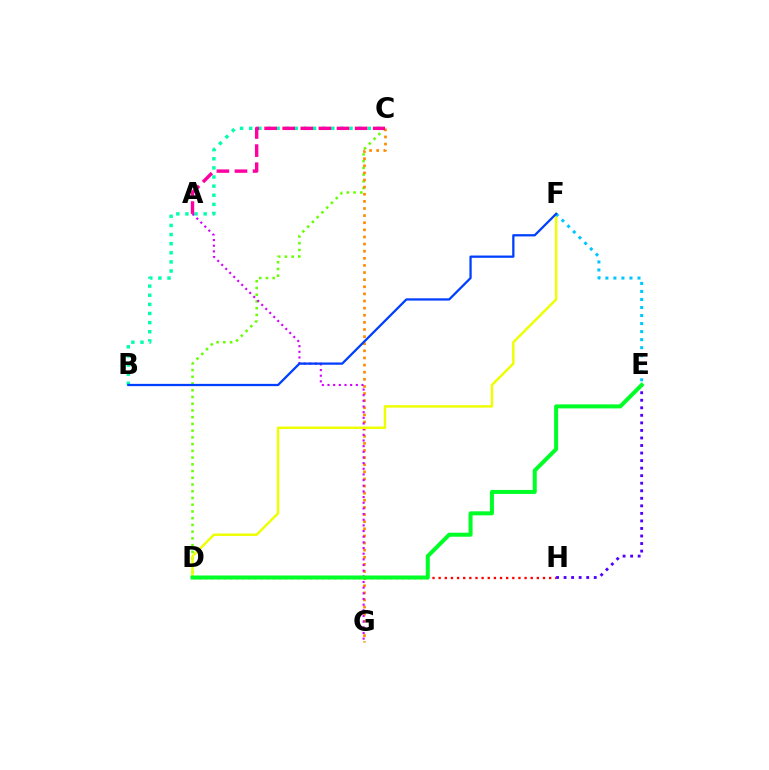{('C', 'D'): [{'color': '#66ff00', 'line_style': 'dotted', 'thickness': 1.83}], ('D', 'H'): [{'color': '#ff0000', 'line_style': 'dotted', 'thickness': 1.67}], ('C', 'G'): [{'color': '#ff8800', 'line_style': 'dotted', 'thickness': 1.93}], ('B', 'C'): [{'color': '#00ffaf', 'line_style': 'dotted', 'thickness': 2.48}], ('E', 'H'): [{'color': '#4f00ff', 'line_style': 'dotted', 'thickness': 2.05}], ('A', 'G'): [{'color': '#d600ff', 'line_style': 'dotted', 'thickness': 1.54}], ('D', 'F'): [{'color': '#eeff00', 'line_style': 'solid', 'thickness': 1.76}], ('A', 'C'): [{'color': '#ff00a0', 'line_style': 'dashed', 'thickness': 2.46}], ('E', 'F'): [{'color': '#00c7ff', 'line_style': 'dotted', 'thickness': 2.18}], ('B', 'F'): [{'color': '#003fff', 'line_style': 'solid', 'thickness': 1.63}], ('D', 'E'): [{'color': '#00ff27', 'line_style': 'solid', 'thickness': 2.89}]}